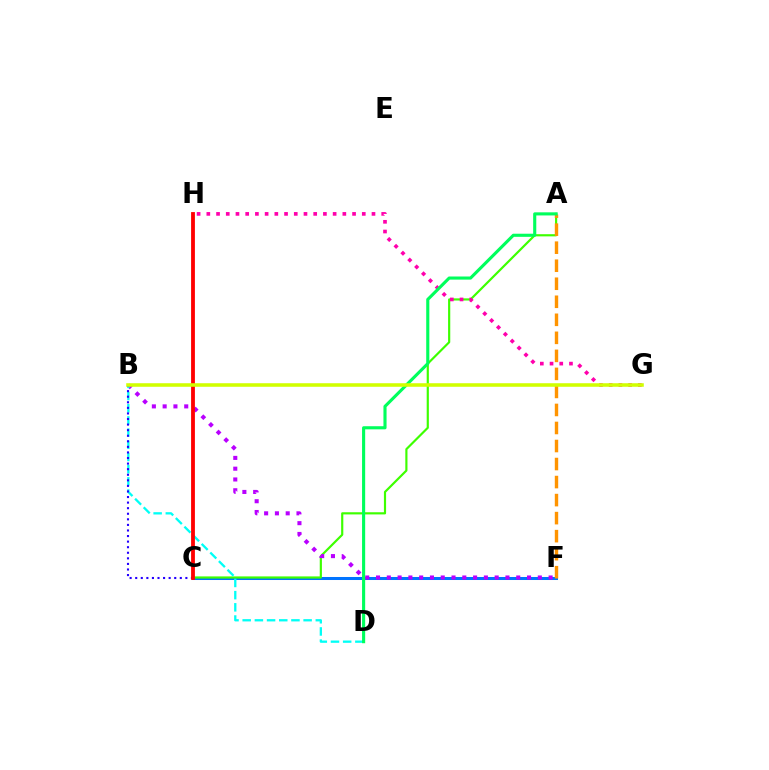{('C', 'F'): [{'color': '#0074ff', 'line_style': 'solid', 'thickness': 2.18}], ('A', 'C'): [{'color': '#3dff00', 'line_style': 'solid', 'thickness': 1.56}], ('G', 'H'): [{'color': '#ff00ac', 'line_style': 'dotted', 'thickness': 2.64}], ('B', 'F'): [{'color': '#b900ff', 'line_style': 'dotted', 'thickness': 2.93}], ('B', 'D'): [{'color': '#00fff6', 'line_style': 'dashed', 'thickness': 1.66}], ('B', 'C'): [{'color': '#2500ff', 'line_style': 'dotted', 'thickness': 1.51}], ('C', 'H'): [{'color': '#ff0000', 'line_style': 'solid', 'thickness': 2.75}], ('A', 'F'): [{'color': '#ff9400', 'line_style': 'dashed', 'thickness': 2.45}], ('A', 'D'): [{'color': '#00ff5c', 'line_style': 'solid', 'thickness': 2.24}], ('B', 'G'): [{'color': '#d1ff00', 'line_style': 'solid', 'thickness': 2.56}]}